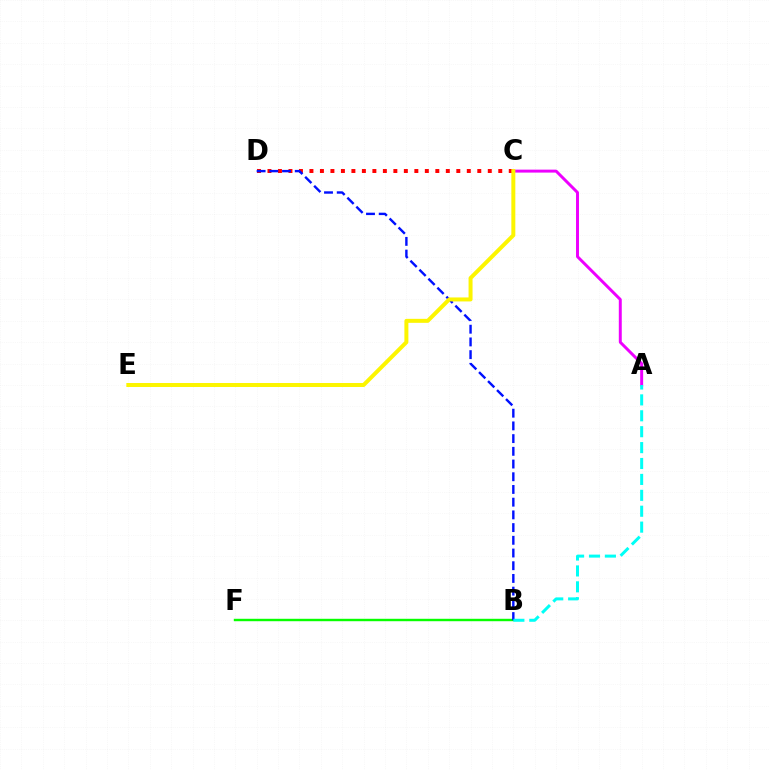{('C', 'D'): [{'color': '#ff0000', 'line_style': 'dotted', 'thickness': 2.85}], ('A', 'C'): [{'color': '#ee00ff', 'line_style': 'solid', 'thickness': 2.13}], ('B', 'F'): [{'color': '#08ff00', 'line_style': 'solid', 'thickness': 1.74}], ('B', 'D'): [{'color': '#0010ff', 'line_style': 'dashed', 'thickness': 1.73}], ('C', 'E'): [{'color': '#fcf500', 'line_style': 'solid', 'thickness': 2.87}], ('A', 'B'): [{'color': '#00fff6', 'line_style': 'dashed', 'thickness': 2.16}]}